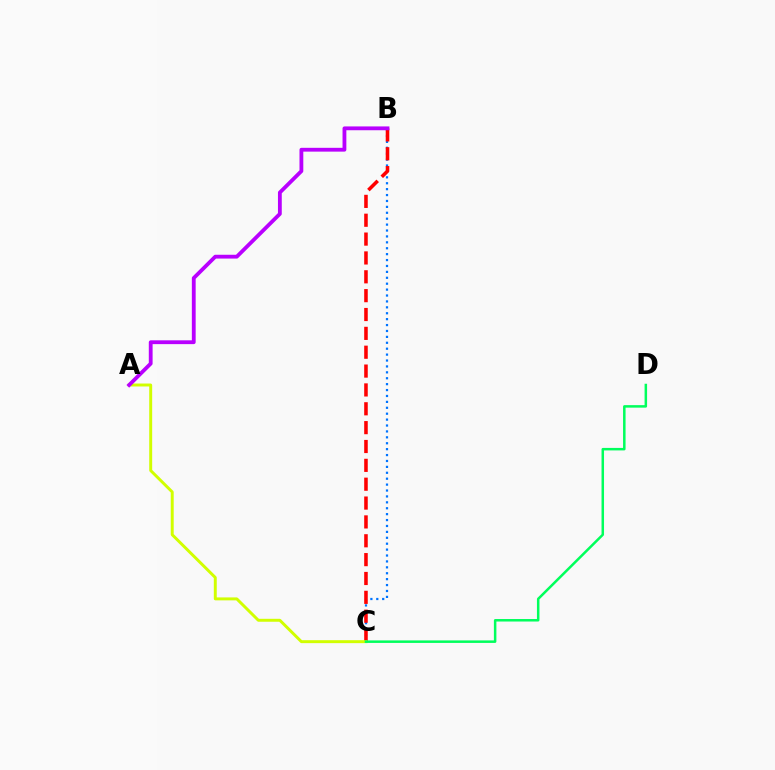{('B', 'C'): [{'color': '#0074ff', 'line_style': 'dotted', 'thickness': 1.61}, {'color': '#ff0000', 'line_style': 'dashed', 'thickness': 2.56}], ('A', 'C'): [{'color': '#d1ff00', 'line_style': 'solid', 'thickness': 2.12}], ('C', 'D'): [{'color': '#00ff5c', 'line_style': 'solid', 'thickness': 1.8}], ('A', 'B'): [{'color': '#b900ff', 'line_style': 'solid', 'thickness': 2.75}]}